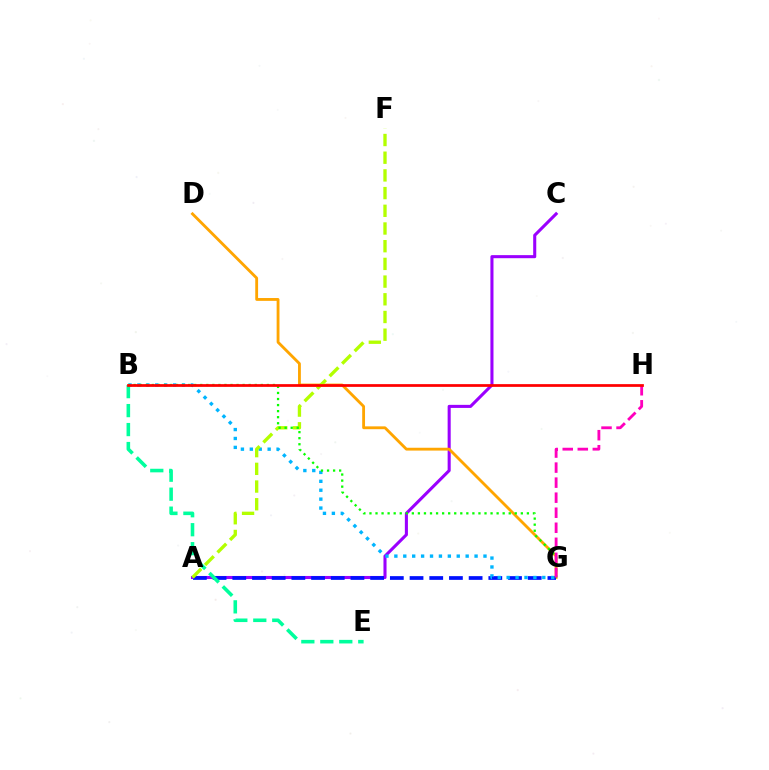{('A', 'C'): [{'color': '#9b00ff', 'line_style': 'solid', 'thickness': 2.21}], ('D', 'G'): [{'color': '#ffa500', 'line_style': 'solid', 'thickness': 2.04}], ('A', 'G'): [{'color': '#0010ff', 'line_style': 'dashed', 'thickness': 2.68}], ('B', 'G'): [{'color': '#00b5ff', 'line_style': 'dotted', 'thickness': 2.42}, {'color': '#08ff00', 'line_style': 'dotted', 'thickness': 1.65}], ('A', 'F'): [{'color': '#b3ff00', 'line_style': 'dashed', 'thickness': 2.4}], ('B', 'E'): [{'color': '#00ff9d', 'line_style': 'dashed', 'thickness': 2.58}], ('G', 'H'): [{'color': '#ff00bd', 'line_style': 'dashed', 'thickness': 2.04}], ('B', 'H'): [{'color': '#ff0000', 'line_style': 'solid', 'thickness': 1.98}]}